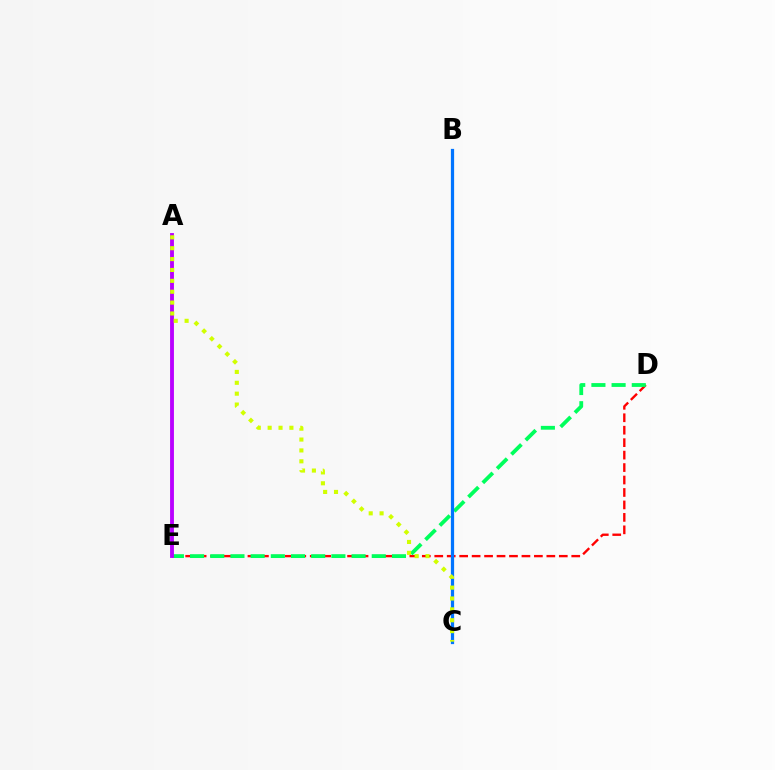{('D', 'E'): [{'color': '#ff0000', 'line_style': 'dashed', 'thickness': 1.69}, {'color': '#00ff5c', 'line_style': 'dashed', 'thickness': 2.74}], ('A', 'E'): [{'color': '#b900ff', 'line_style': 'solid', 'thickness': 2.78}], ('B', 'C'): [{'color': '#0074ff', 'line_style': 'solid', 'thickness': 2.33}], ('A', 'C'): [{'color': '#d1ff00', 'line_style': 'dotted', 'thickness': 2.96}]}